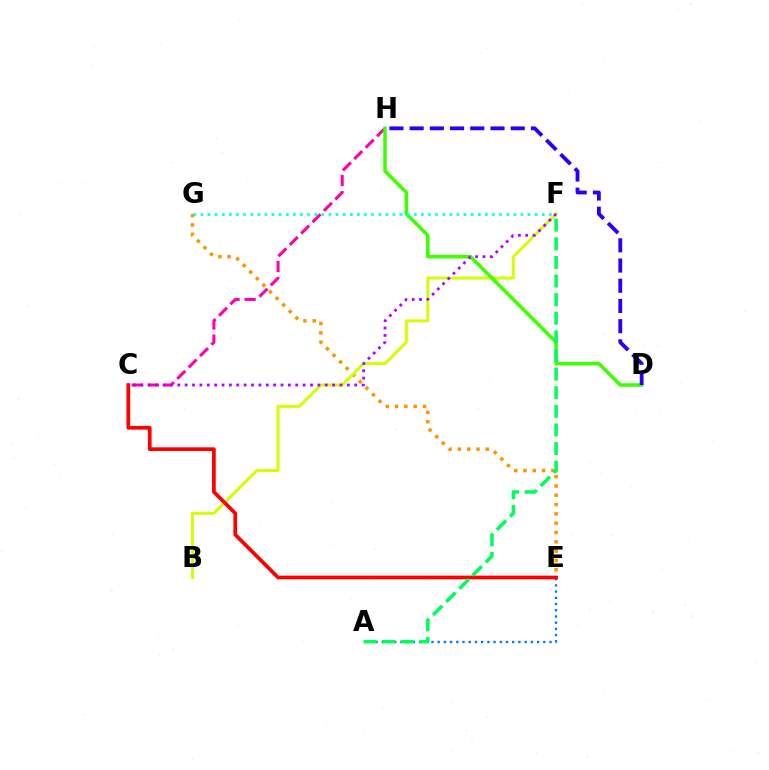{('E', 'G'): [{'color': '#ff9400', 'line_style': 'dotted', 'thickness': 2.53}], ('B', 'F'): [{'color': '#d1ff00', 'line_style': 'solid', 'thickness': 2.12}], ('C', 'H'): [{'color': '#ff00ac', 'line_style': 'dashed', 'thickness': 2.19}], ('A', 'E'): [{'color': '#0074ff', 'line_style': 'dotted', 'thickness': 1.69}], ('D', 'H'): [{'color': '#3dff00', 'line_style': 'solid', 'thickness': 2.54}, {'color': '#2500ff', 'line_style': 'dashed', 'thickness': 2.75}], ('C', 'F'): [{'color': '#b900ff', 'line_style': 'dotted', 'thickness': 2.0}], ('C', 'E'): [{'color': '#ff0000', 'line_style': 'solid', 'thickness': 2.68}], ('F', 'G'): [{'color': '#00fff6', 'line_style': 'dotted', 'thickness': 1.93}], ('A', 'F'): [{'color': '#00ff5c', 'line_style': 'dashed', 'thickness': 2.53}]}